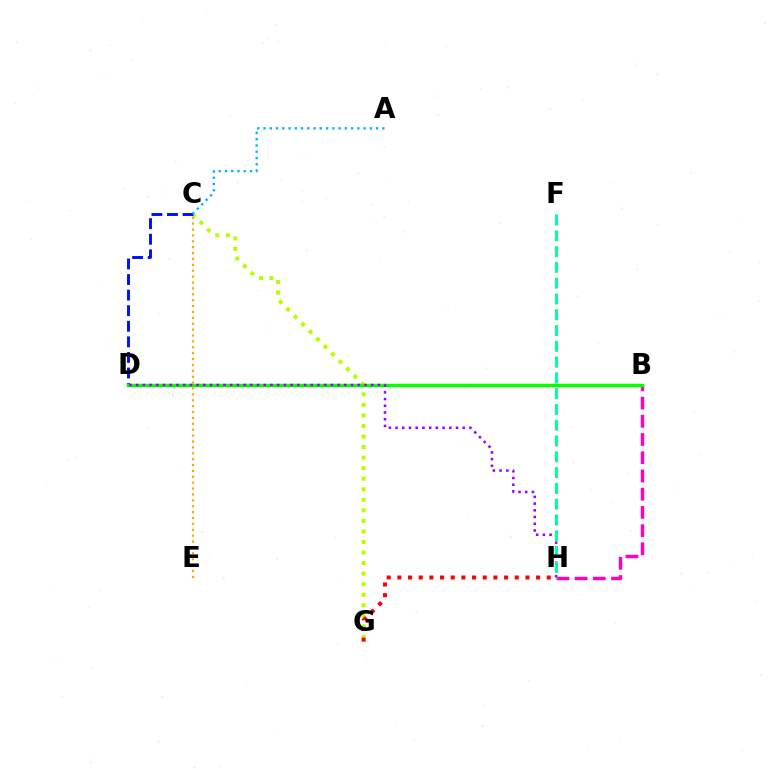{('B', 'H'): [{'color': '#ff00bd', 'line_style': 'dashed', 'thickness': 2.48}], ('C', 'G'): [{'color': '#b3ff00', 'line_style': 'dotted', 'thickness': 2.87}], ('C', 'D'): [{'color': '#0010ff', 'line_style': 'dashed', 'thickness': 2.12}], ('B', 'D'): [{'color': '#08ff00', 'line_style': 'solid', 'thickness': 2.51}], ('G', 'H'): [{'color': '#ff0000', 'line_style': 'dotted', 'thickness': 2.9}], ('C', 'E'): [{'color': '#ffa500', 'line_style': 'dotted', 'thickness': 1.6}], ('A', 'C'): [{'color': '#00b5ff', 'line_style': 'dotted', 'thickness': 1.7}], ('D', 'H'): [{'color': '#9b00ff', 'line_style': 'dotted', 'thickness': 1.82}], ('F', 'H'): [{'color': '#00ff9d', 'line_style': 'dashed', 'thickness': 2.14}]}